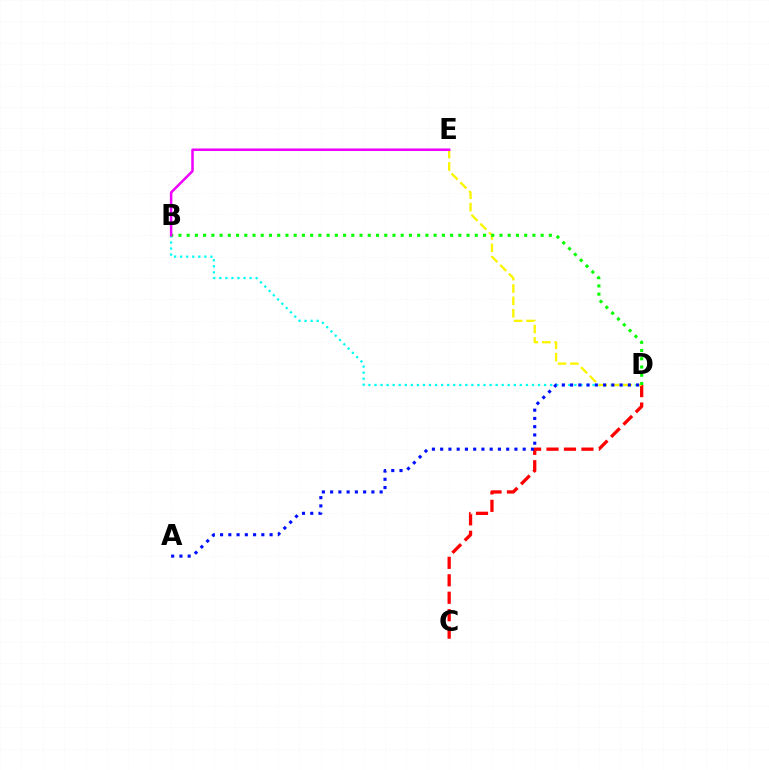{('B', 'D'): [{'color': '#00fff6', 'line_style': 'dotted', 'thickness': 1.65}, {'color': '#08ff00', 'line_style': 'dotted', 'thickness': 2.24}], ('C', 'D'): [{'color': '#ff0000', 'line_style': 'dashed', 'thickness': 2.37}], ('D', 'E'): [{'color': '#fcf500', 'line_style': 'dashed', 'thickness': 1.68}], ('A', 'D'): [{'color': '#0010ff', 'line_style': 'dotted', 'thickness': 2.24}], ('B', 'E'): [{'color': '#ee00ff', 'line_style': 'solid', 'thickness': 1.8}]}